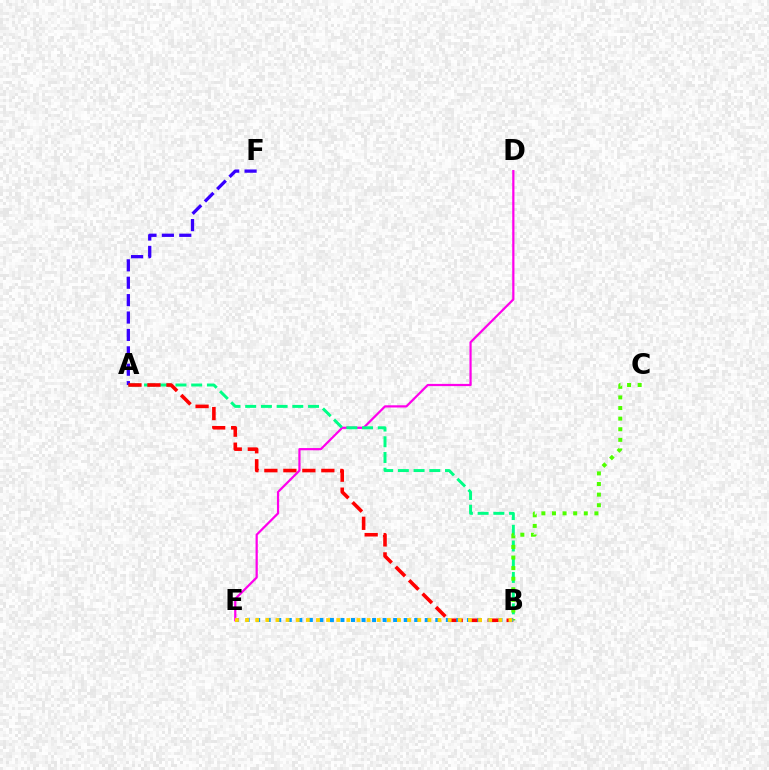{('D', 'E'): [{'color': '#ff00ed', 'line_style': 'solid', 'thickness': 1.6}], ('A', 'B'): [{'color': '#00ff86', 'line_style': 'dashed', 'thickness': 2.14}, {'color': '#ff0000', 'line_style': 'dashed', 'thickness': 2.58}], ('A', 'F'): [{'color': '#3700ff', 'line_style': 'dashed', 'thickness': 2.36}], ('B', 'C'): [{'color': '#4fff00', 'line_style': 'dotted', 'thickness': 2.88}], ('B', 'E'): [{'color': '#009eff', 'line_style': 'dotted', 'thickness': 2.86}, {'color': '#ffd500', 'line_style': 'dotted', 'thickness': 2.75}]}